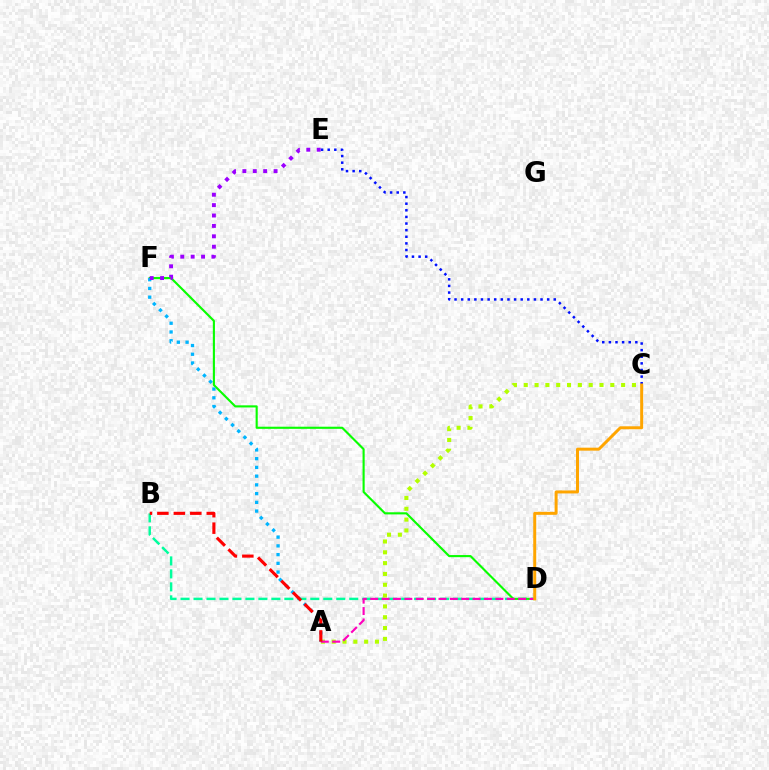{('B', 'D'): [{'color': '#00ff9d', 'line_style': 'dashed', 'thickness': 1.76}], ('D', 'F'): [{'color': '#08ff00', 'line_style': 'solid', 'thickness': 1.53}], ('A', 'C'): [{'color': '#b3ff00', 'line_style': 'dotted', 'thickness': 2.94}], ('A', 'F'): [{'color': '#00b5ff', 'line_style': 'dotted', 'thickness': 2.37}], ('E', 'F'): [{'color': '#9b00ff', 'line_style': 'dotted', 'thickness': 2.82}], ('A', 'D'): [{'color': '#ff00bd', 'line_style': 'dashed', 'thickness': 1.55}], ('C', 'E'): [{'color': '#0010ff', 'line_style': 'dotted', 'thickness': 1.8}], ('C', 'D'): [{'color': '#ffa500', 'line_style': 'solid', 'thickness': 2.14}], ('A', 'B'): [{'color': '#ff0000', 'line_style': 'dashed', 'thickness': 2.24}]}